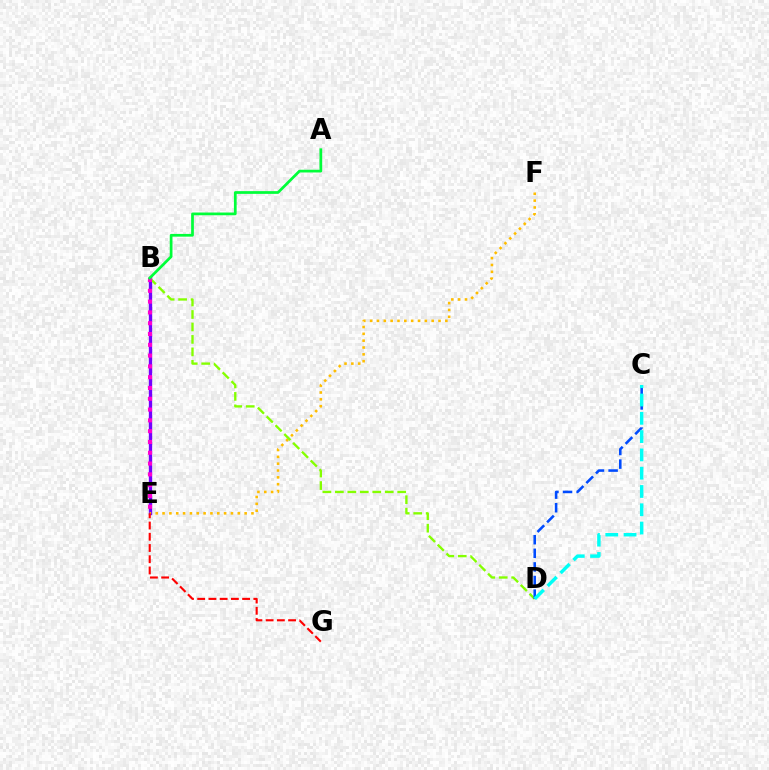{('B', 'E'): [{'color': '#7200ff', 'line_style': 'solid', 'thickness': 2.4}, {'color': '#ff00cf', 'line_style': 'dotted', 'thickness': 2.93}], ('E', 'F'): [{'color': '#ffbd00', 'line_style': 'dotted', 'thickness': 1.86}], ('B', 'D'): [{'color': '#84ff00', 'line_style': 'dashed', 'thickness': 1.69}], ('C', 'D'): [{'color': '#004bff', 'line_style': 'dashed', 'thickness': 1.85}, {'color': '#00fff6', 'line_style': 'dashed', 'thickness': 2.48}], ('E', 'G'): [{'color': '#ff0000', 'line_style': 'dashed', 'thickness': 1.53}], ('A', 'B'): [{'color': '#00ff39', 'line_style': 'solid', 'thickness': 1.97}]}